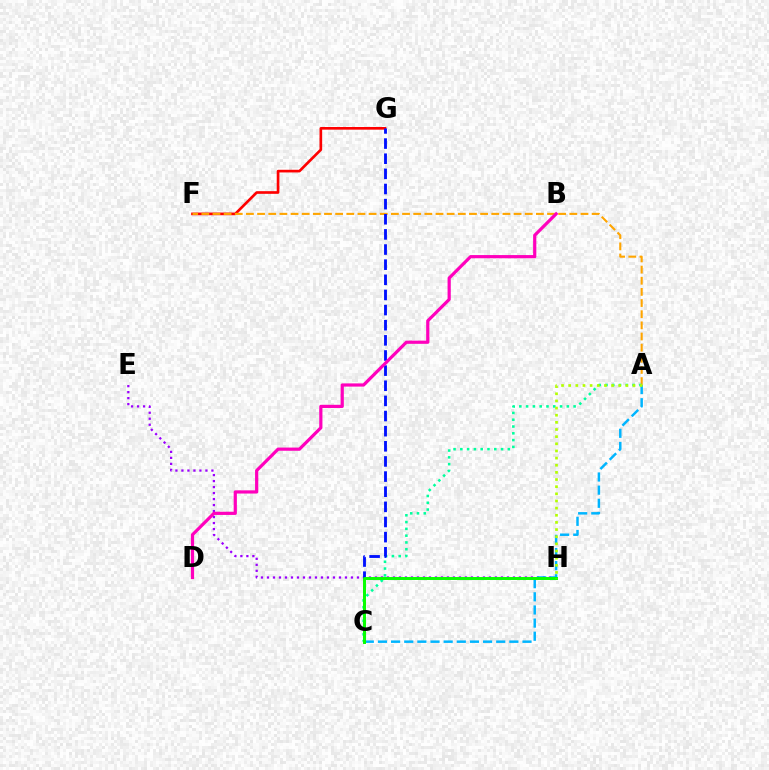{('F', 'G'): [{'color': '#ff0000', 'line_style': 'solid', 'thickness': 1.91}], ('A', 'F'): [{'color': '#ffa500', 'line_style': 'dashed', 'thickness': 1.51}], ('A', 'C'): [{'color': '#00ff9d', 'line_style': 'dotted', 'thickness': 1.84}, {'color': '#00b5ff', 'line_style': 'dashed', 'thickness': 1.79}], ('E', 'H'): [{'color': '#9b00ff', 'line_style': 'dotted', 'thickness': 1.63}], ('C', 'G'): [{'color': '#0010ff', 'line_style': 'dashed', 'thickness': 2.06}], ('B', 'D'): [{'color': '#ff00bd', 'line_style': 'solid', 'thickness': 2.31}], ('C', 'H'): [{'color': '#08ff00', 'line_style': 'solid', 'thickness': 2.14}], ('A', 'H'): [{'color': '#b3ff00', 'line_style': 'dotted', 'thickness': 1.94}]}